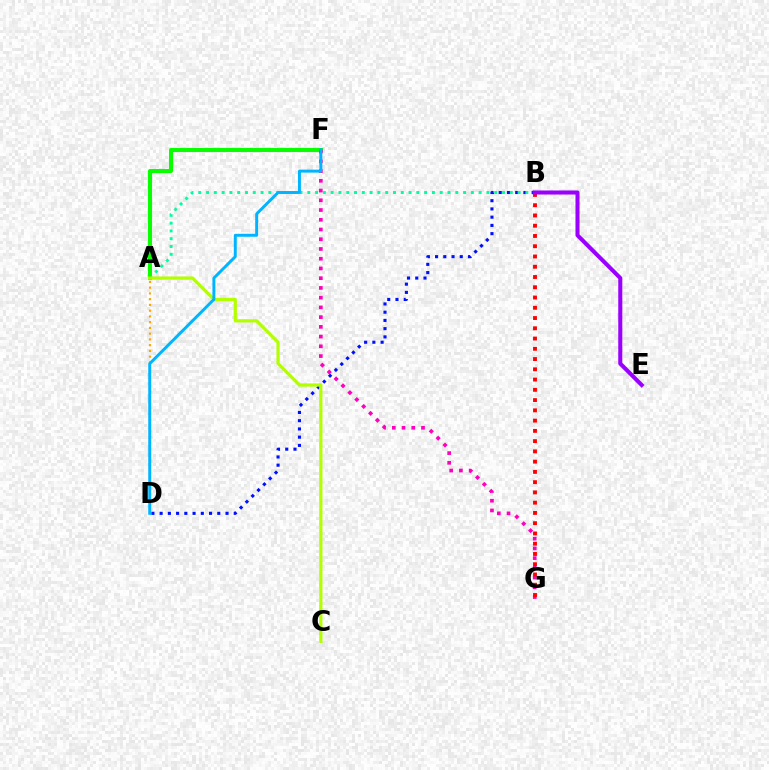{('B', 'D'): [{'color': '#0010ff', 'line_style': 'dotted', 'thickness': 2.24}], ('A', 'B'): [{'color': '#00ff9d', 'line_style': 'dotted', 'thickness': 2.12}], ('A', 'F'): [{'color': '#08ff00', 'line_style': 'solid', 'thickness': 2.93}], ('F', 'G'): [{'color': '#ff00bd', 'line_style': 'dotted', 'thickness': 2.65}], ('B', 'G'): [{'color': '#ff0000', 'line_style': 'dotted', 'thickness': 2.79}], ('A', 'D'): [{'color': '#ffa500', 'line_style': 'dotted', 'thickness': 1.56}], ('A', 'C'): [{'color': '#b3ff00', 'line_style': 'solid', 'thickness': 2.32}], ('D', 'F'): [{'color': '#00b5ff', 'line_style': 'solid', 'thickness': 2.13}], ('B', 'E'): [{'color': '#9b00ff', 'line_style': 'solid', 'thickness': 2.92}]}